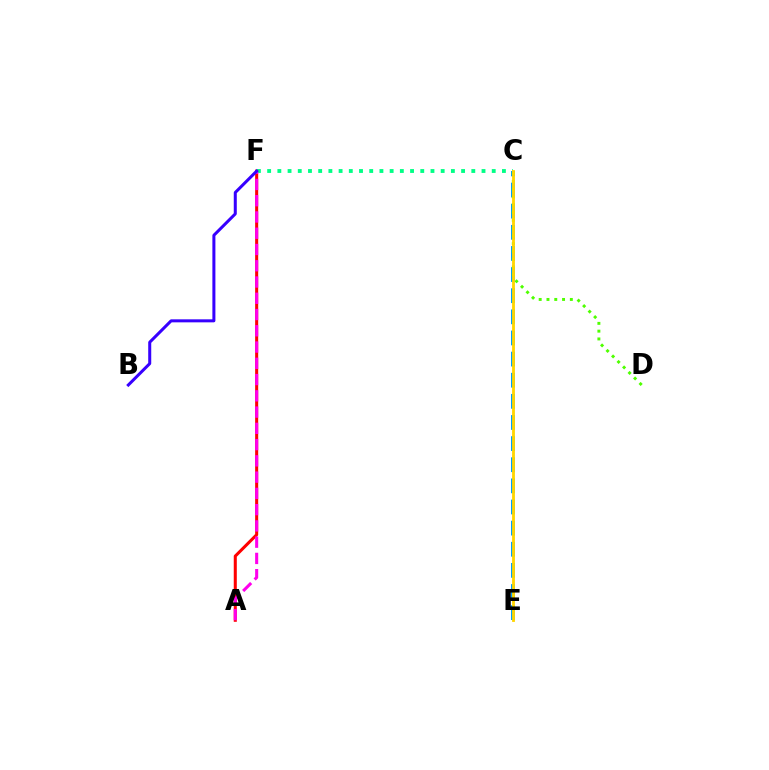{('A', 'F'): [{'color': '#ff0000', 'line_style': 'solid', 'thickness': 2.19}, {'color': '#ff00ed', 'line_style': 'dashed', 'thickness': 2.21}], ('C', 'F'): [{'color': '#00ff86', 'line_style': 'dotted', 'thickness': 2.77}], ('B', 'F'): [{'color': '#3700ff', 'line_style': 'solid', 'thickness': 2.18}], ('C', 'E'): [{'color': '#009eff', 'line_style': 'dashed', 'thickness': 2.87}, {'color': '#ffd500', 'line_style': 'solid', 'thickness': 2.03}], ('C', 'D'): [{'color': '#4fff00', 'line_style': 'dotted', 'thickness': 2.12}]}